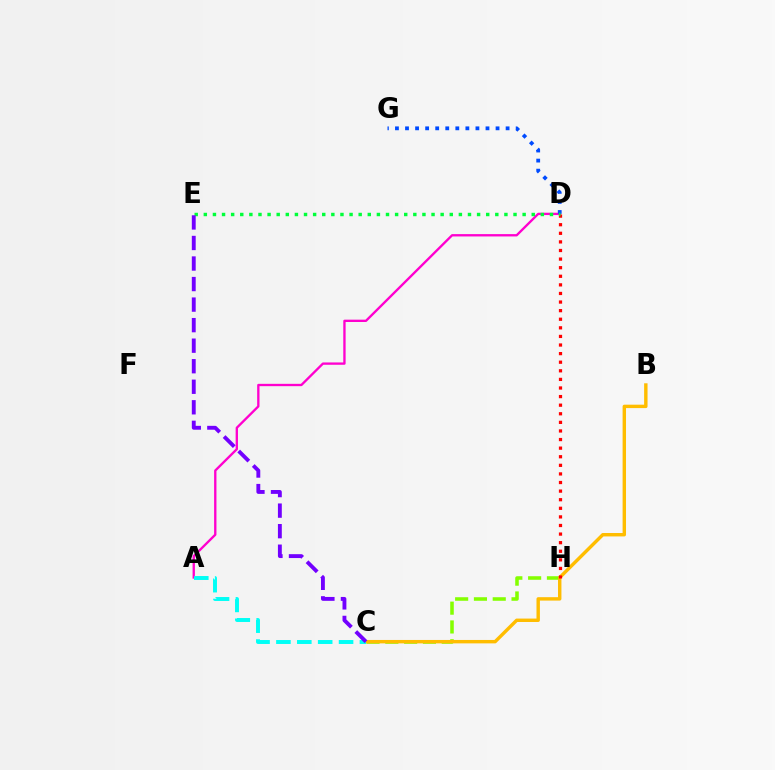{('C', 'H'): [{'color': '#84ff00', 'line_style': 'dashed', 'thickness': 2.55}], ('B', 'C'): [{'color': '#ffbd00', 'line_style': 'solid', 'thickness': 2.46}], ('A', 'D'): [{'color': '#ff00cf', 'line_style': 'solid', 'thickness': 1.68}], ('D', 'H'): [{'color': '#ff0000', 'line_style': 'dotted', 'thickness': 2.33}], ('D', 'G'): [{'color': '#004bff', 'line_style': 'dotted', 'thickness': 2.73}], ('A', 'C'): [{'color': '#00fff6', 'line_style': 'dashed', 'thickness': 2.84}], ('D', 'E'): [{'color': '#00ff39', 'line_style': 'dotted', 'thickness': 2.47}], ('C', 'E'): [{'color': '#7200ff', 'line_style': 'dashed', 'thickness': 2.79}]}